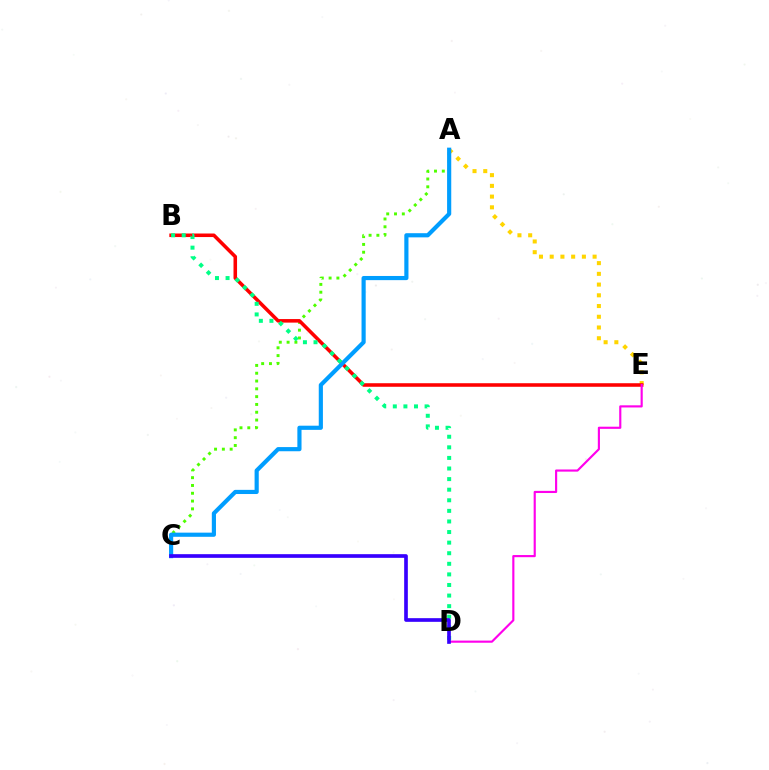{('A', 'E'): [{'color': '#ffd500', 'line_style': 'dotted', 'thickness': 2.92}], ('A', 'C'): [{'color': '#4fff00', 'line_style': 'dotted', 'thickness': 2.12}, {'color': '#009eff', 'line_style': 'solid', 'thickness': 2.99}], ('B', 'E'): [{'color': '#ff0000', 'line_style': 'solid', 'thickness': 2.56}], ('D', 'E'): [{'color': '#ff00ed', 'line_style': 'solid', 'thickness': 1.55}], ('B', 'D'): [{'color': '#00ff86', 'line_style': 'dotted', 'thickness': 2.88}], ('C', 'D'): [{'color': '#3700ff', 'line_style': 'solid', 'thickness': 2.64}]}